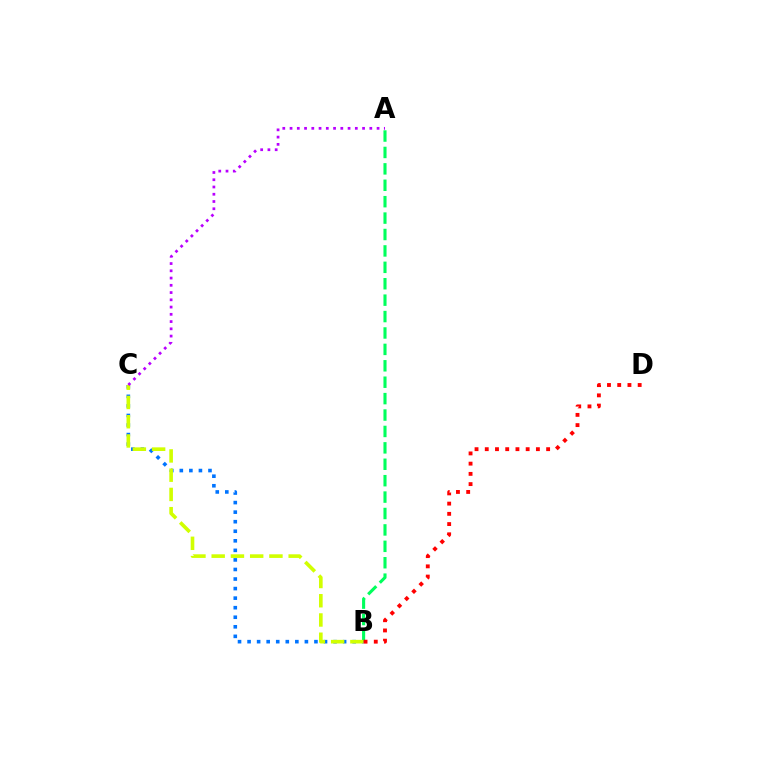{('B', 'C'): [{'color': '#0074ff', 'line_style': 'dotted', 'thickness': 2.6}, {'color': '#d1ff00', 'line_style': 'dashed', 'thickness': 2.61}], ('A', 'B'): [{'color': '#00ff5c', 'line_style': 'dashed', 'thickness': 2.23}], ('B', 'D'): [{'color': '#ff0000', 'line_style': 'dotted', 'thickness': 2.78}], ('A', 'C'): [{'color': '#b900ff', 'line_style': 'dotted', 'thickness': 1.97}]}